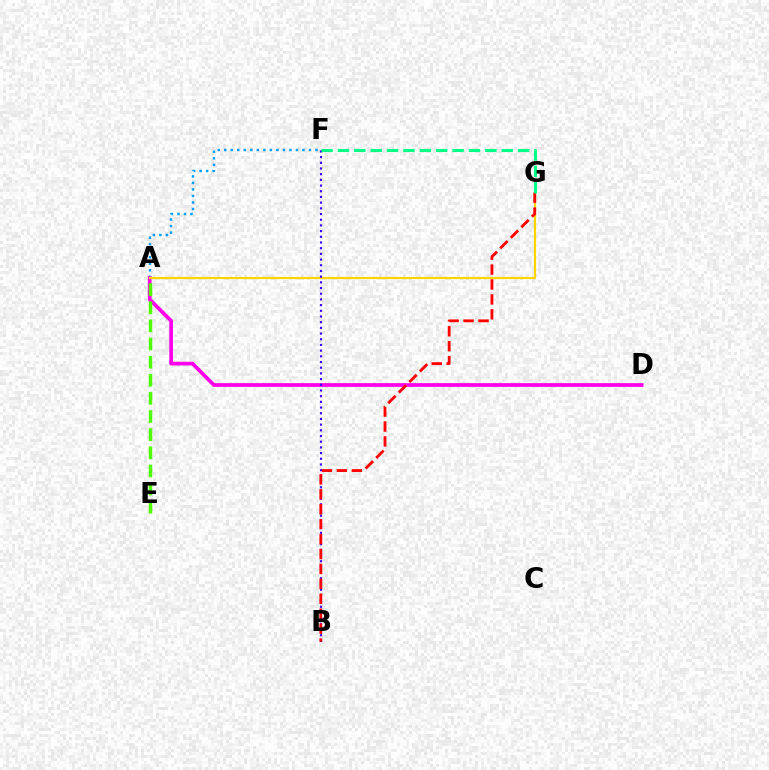{('A', 'F'): [{'color': '#009eff', 'line_style': 'dotted', 'thickness': 1.77}], ('A', 'D'): [{'color': '#ff00ed', 'line_style': 'solid', 'thickness': 2.68}], ('A', 'G'): [{'color': '#ffd500', 'line_style': 'solid', 'thickness': 1.57}], ('B', 'F'): [{'color': '#3700ff', 'line_style': 'dotted', 'thickness': 1.55}], ('A', 'E'): [{'color': '#4fff00', 'line_style': 'dashed', 'thickness': 2.46}], ('B', 'G'): [{'color': '#ff0000', 'line_style': 'dashed', 'thickness': 2.03}], ('F', 'G'): [{'color': '#00ff86', 'line_style': 'dashed', 'thickness': 2.23}]}